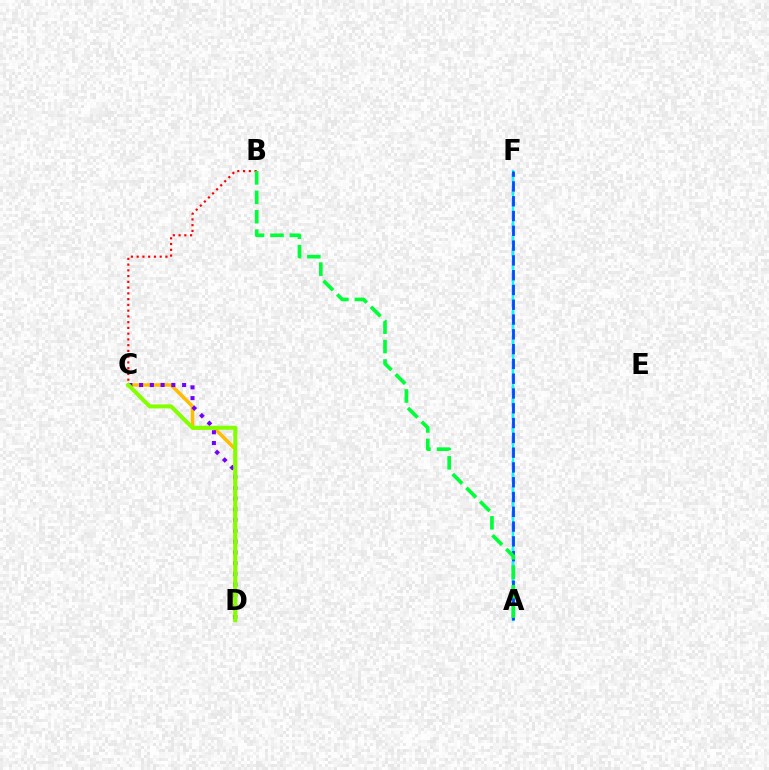{('A', 'F'): [{'color': '#ff00cf', 'line_style': 'dashed', 'thickness': 1.7}, {'color': '#00fff6', 'line_style': 'solid', 'thickness': 1.68}, {'color': '#004bff', 'line_style': 'dashed', 'thickness': 2.01}], ('C', 'D'): [{'color': '#ffbd00', 'line_style': 'solid', 'thickness': 2.52}, {'color': '#7200ff', 'line_style': 'dotted', 'thickness': 2.92}, {'color': '#84ff00', 'line_style': 'solid', 'thickness': 2.91}], ('B', 'C'): [{'color': '#ff0000', 'line_style': 'dotted', 'thickness': 1.56}], ('A', 'B'): [{'color': '#00ff39', 'line_style': 'dashed', 'thickness': 2.64}]}